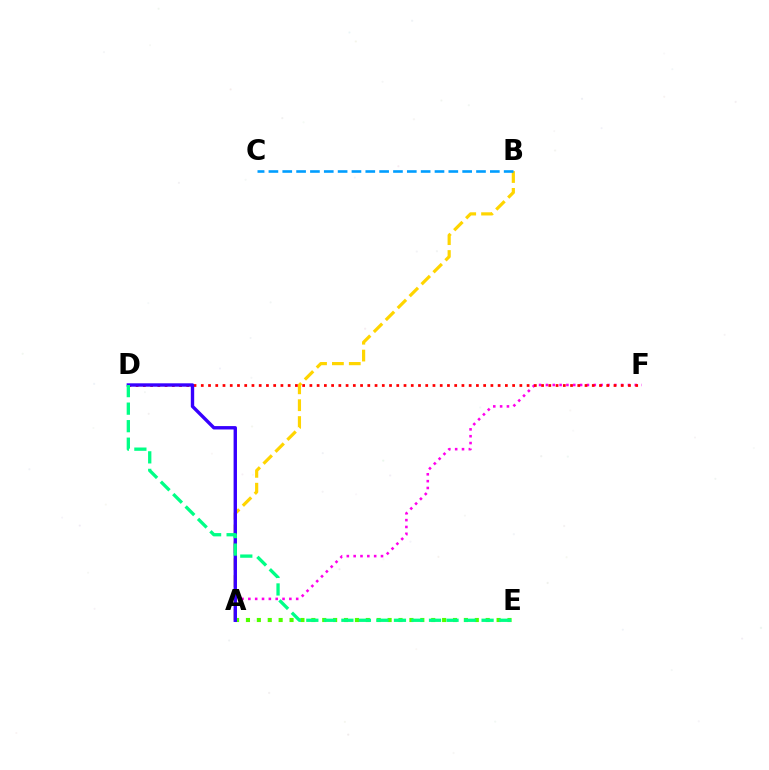{('A', 'B'): [{'color': '#ffd500', 'line_style': 'dashed', 'thickness': 2.29}], ('A', 'F'): [{'color': '#ff00ed', 'line_style': 'dotted', 'thickness': 1.86}], ('D', 'F'): [{'color': '#ff0000', 'line_style': 'dotted', 'thickness': 1.97}], ('A', 'E'): [{'color': '#4fff00', 'line_style': 'dotted', 'thickness': 2.96}], ('A', 'D'): [{'color': '#3700ff', 'line_style': 'solid', 'thickness': 2.44}], ('B', 'C'): [{'color': '#009eff', 'line_style': 'dashed', 'thickness': 1.88}], ('D', 'E'): [{'color': '#00ff86', 'line_style': 'dashed', 'thickness': 2.38}]}